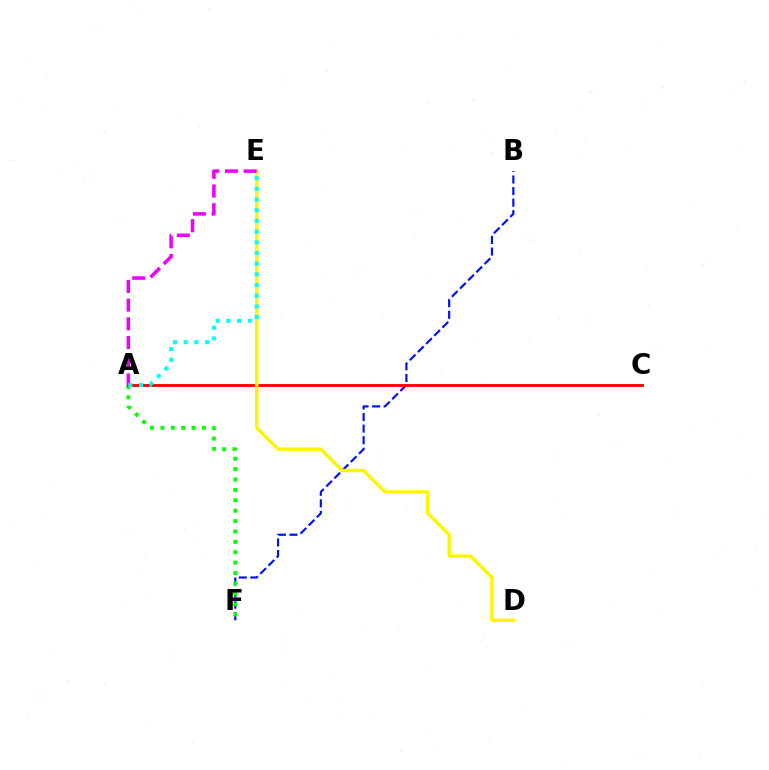{('B', 'F'): [{'color': '#0010ff', 'line_style': 'dashed', 'thickness': 1.57}], ('A', 'F'): [{'color': '#08ff00', 'line_style': 'dotted', 'thickness': 2.82}], ('A', 'C'): [{'color': '#ff0000', 'line_style': 'solid', 'thickness': 2.07}], ('D', 'E'): [{'color': '#fcf500', 'line_style': 'solid', 'thickness': 2.45}], ('A', 'E'): [{'color': '#ee00ff', 'line_style': 'dashed', 'thickness': 2.54}, {'color': '#00fff6', 'line_style': 'dotted', 'thickness': 2.9}]}